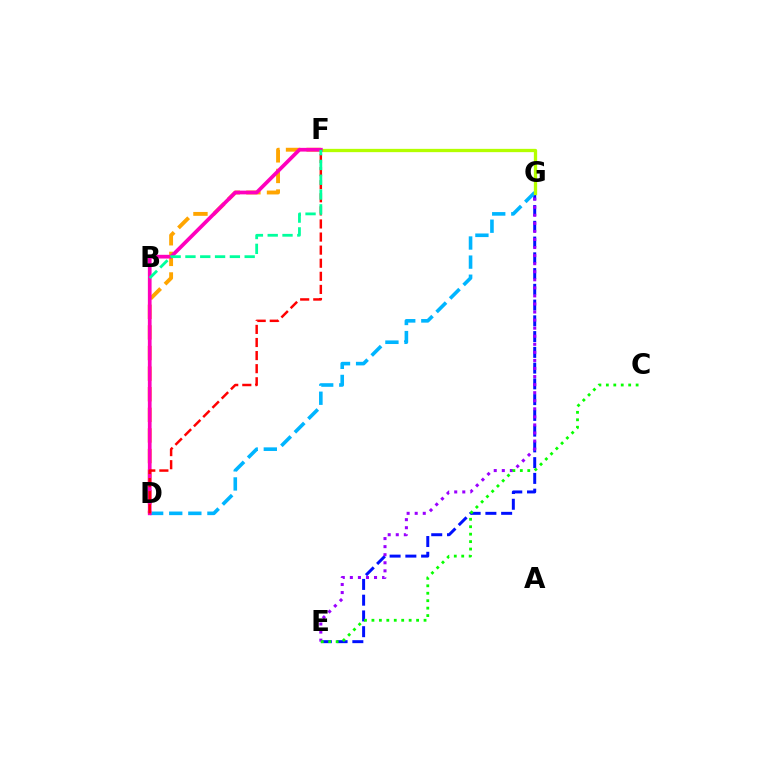{('E', 'G'): [{'color': '#0010ff', 'line_style': 'dashed', 'thickness': 2.14}, {'color': '#9b00ff', 'line_style': 'dotted', 'thickness': 2.19}], ('C', 'E'): [{'color': '#08ff00', 'line_style': 'dotted', 'thickness': 2.02}], ('D', 'G'): [{'color': '#00b5ff', 'line_style': 'dashed', 'thickness': 2.59}], ('F', 'G'): [{'color': '#b3ff00', 'line_style': 'solid', 'thickness': 2.37}], ('D', 'F'): [{'color': '#ffa500', 'line_style': 'dashed', 'thickness': 2.8}, {'color': '#ff00bd', 'line_style': 'solid', 'thickness': 2.68}, {'color': '#ff0000', 'line_style': 'dashed', 'thickness': 1.78}], ('B', 'F'): [{'color': '#00ff9d', 'line_style': 'dashed', 'thickness': 2.01}]}